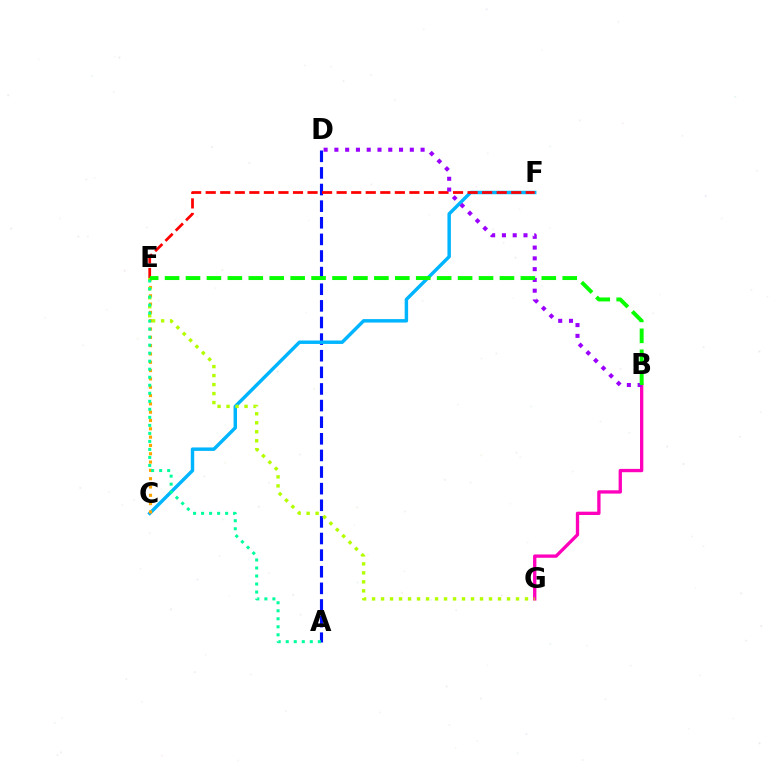{('A', 'D'): [{'color': '#0010ff', 'line_style': 'dashed', 'thickness': 2.26}], ('B', 'G'): [{'color': '#ff00bd', 'line_style': 'solid', 'thickness': 2.39}], ('C', 'F'): [{'color': '#00b5ff', 'line_style': 'solid', 'thickness': 2.48}], ('C', 'E'): [{'color': '#ffa500', 'line_style': 'dotted', 'thickness': 2.26}], ('E', 'F'): [{'color': '#ff0000', 'line_style': 'dashed', 'thickness': 1.98}], ('E', 'G'): [{'color': '#b3ff00', 'line_style': 'dotted', 'thickness': 2.44}], ('A', 'E'): [{'color': '#00ff9d', 'line_style': 'dotted', 'thickness': 2.18}], ('B', 'D'): [{'color': '#9b00ff', 'line_style': 'dotted', 'thickness': 2.93}], ('B', 'E'): [{'color': '#08ff00', 'line_style': 'dashed', 'thickness': 2.84}]}